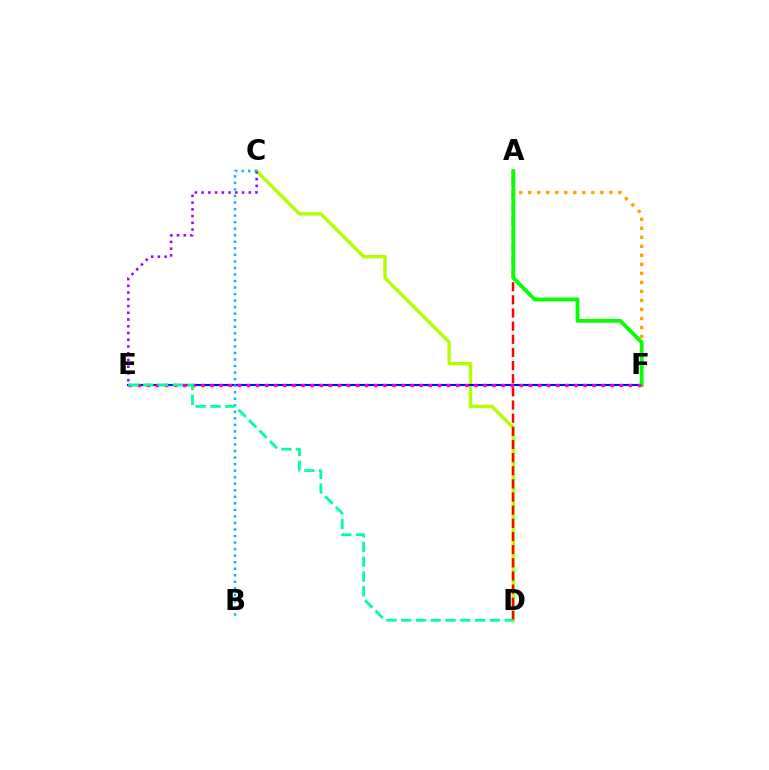{('C', 'D'): [{'color': '#b3ff00', 'line_style': 'solid', 'thickness': 2.44}], ('A', 'D'): [{'color': '#ff0000', 'line_style': 'dashed', 'thickness': 1.79}], ('A', 'F'): [{'color': '#ffa500', 'line_style': 'dotted', 'thickness': 2.45}, {'color': '#08ff00', 'line_style': 'solid', 'thickness': 2.77}], ('E', 'F'): [{'color': '#0010ff', 'line_style': 'solid', 'thickness': 1.51}, {'color': '#ff00bd', 'line_style': 'dotted', 'thickness': 2.47}], ('C', 'E'): [{'color': '#9b00ff', 'line_style': 'dotted', 'thickness': 1.83}], ('B', 'C'): [{'color': '#00b5ff', 'line_style': 'dotted', 'thickness': 1.78}], ('D', 'E'): [{'color': '#00ff9d', 'line_style': 'dashed', 'thickness': 2.01}]}